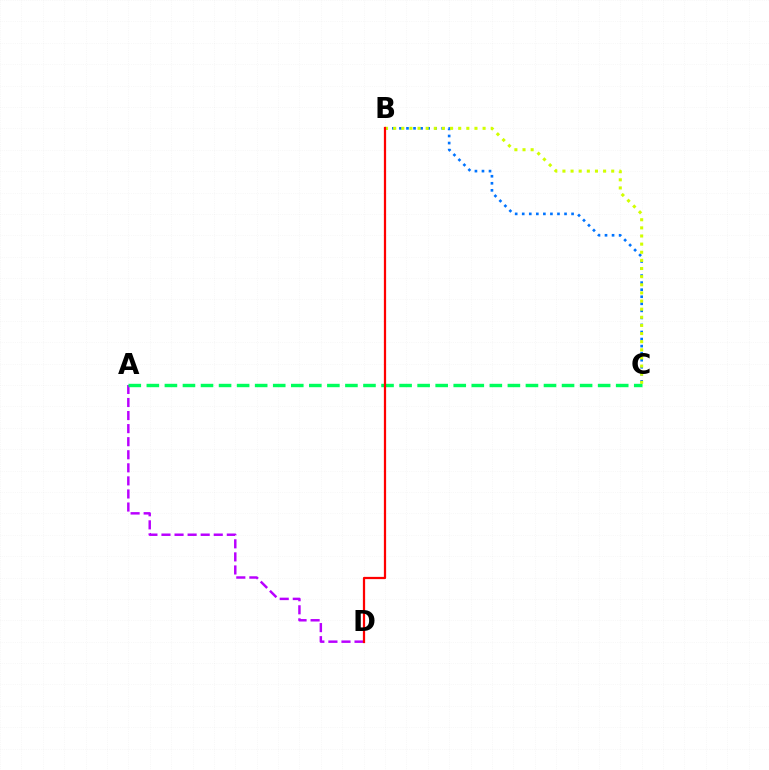{('A', 'D'): [{'color': '#b900ff', 'line_style': 'dashed', 'thickness': 1.78}], ('B', 'C'): [{'color': '#0074ff', 'line_style': 'dotted', 'thickness': 1.92}, {'color': '#d1ff00', 'line_style': 'dotted', 'thickness': 2.21}], ('A', 'C'): [{'color': '#00ff5c', 'line_style': 'dashed', 'thickness': 2.45}], ('B', 'D'): [{'color': '#ff0000', 'line_style': 'solid', 'thickness': 1.62}]}